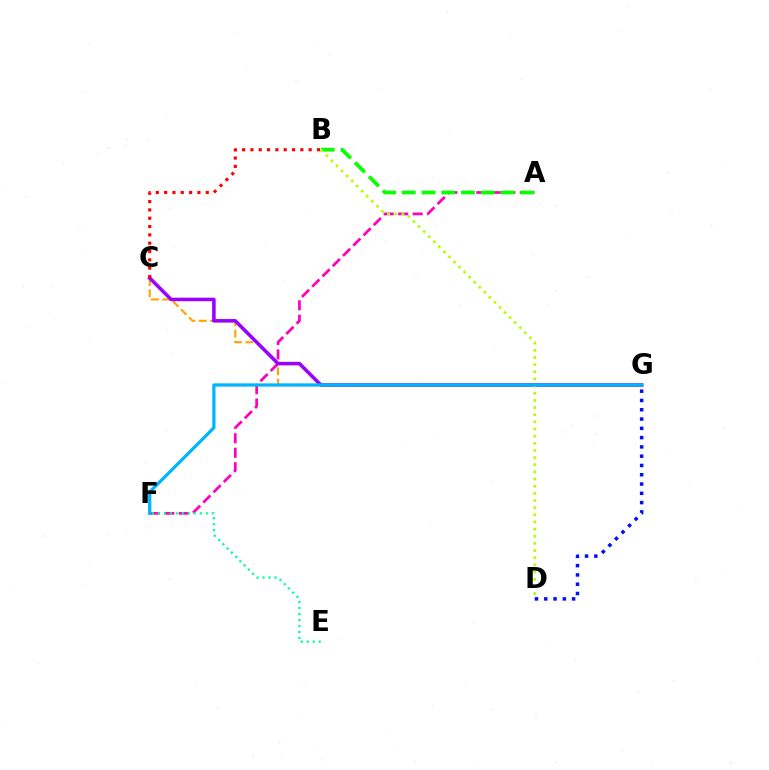{('D', 'G'): [{'color': '#0010ff', 'line_style': 'dotted', 'thickness': 2.52}], ('A', 'F'): [{'color': '#ff00bd', 'line_style': 'dashed', 'thickness': 1.97}], ('C', 'G'): [{'color': '#ffa500', 'line_style': 'dashed', 'thickness': 1.54}, {'color': '#9b00ff', 'line_style': 'solid', 'thickness': 2.55}], ('A', 'B'): [{'color': '#08ff00', 'line_style': 'dashed', 'thickness': 2.68}], ('E', 'F'): [{'color': '#00ff9d', 'line_style': 'dotted', 'thickness': 1.63}], ('B', 'D'): [{'color': '#b3ff00', 'line_style': 'dotted', 'thickness': 1.94}], ('B', 'C'): [{'color': '#ff0000', 'line_style': 'dotted', 'thickness': 2.26}], ('F', 'G'): [{'color': '#00b5ff', 'line_style': 'solid', 'thickness': 2.33}]}